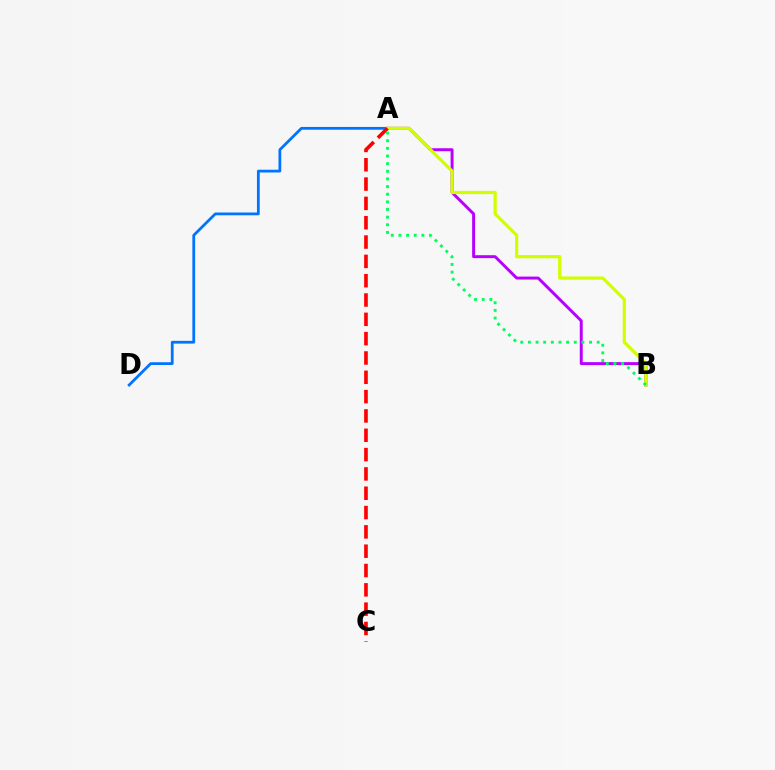{('A', 'B'): [{'color': '#b900ff', 'line_style': 'solid', 'thickness': 2.13}, {'color': '#d1ff00', 'line_style': 'solid', 'thickness': 2.32}, {'color': '#00ff5c', 'line_style': 'dotted', 'thickness': 2.08}], ('A', 'D'): [{'color': '#0074ff', 'line_style': 'solid', 'thickness': 2.0}], ('A', 'C'): [{'color': '#ff0000', 'line_style': 'dashed', 'thickness': 2.62}]}